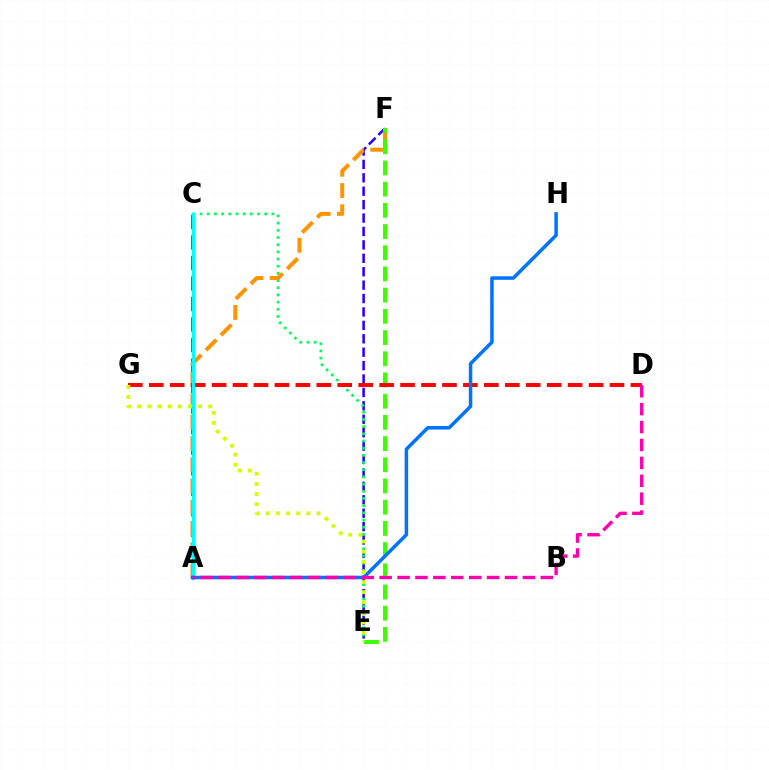{('E', 'F'): [{'color': '#2500ff', 'line_style': 'dashed', 'thickness': 1.82}, {'color': '#3dff00', 'line_style': 'dashed', 'thickness': 2.88}], ('A', 'C'): [{'color': '#b900ff', 'line_style': 'dashed', 'thickness': 2.79}, {'color': '#00fff6', 'line_style': 'solid', 'thickness': 2.36}], ('C', 'E'): [{'color': '#00ff5c', 'line_style': 'dotted', 'thickness': 1.95}], ('A', 'F'): [{'color': '#ff9400', 'line_style': 'dashed', 'thickness': 2.89}], ('D', 'G'): [{'color': '#ff0000', 'line_style': 'dashed', 'thickness': 2.84}], ('A', 'H'): [{'color': '#0074ff', 'line_style': 'solid', 'thickness': 2.53}], ('E', 'G'): [{'color': '#d1ff00', 'line_style': 'dotted', 'thickness': 2.75}], ('A', 'D'): [{'color': '#ff00ac', 'line_style': 'dashed', 'thickness': 2.43}]}